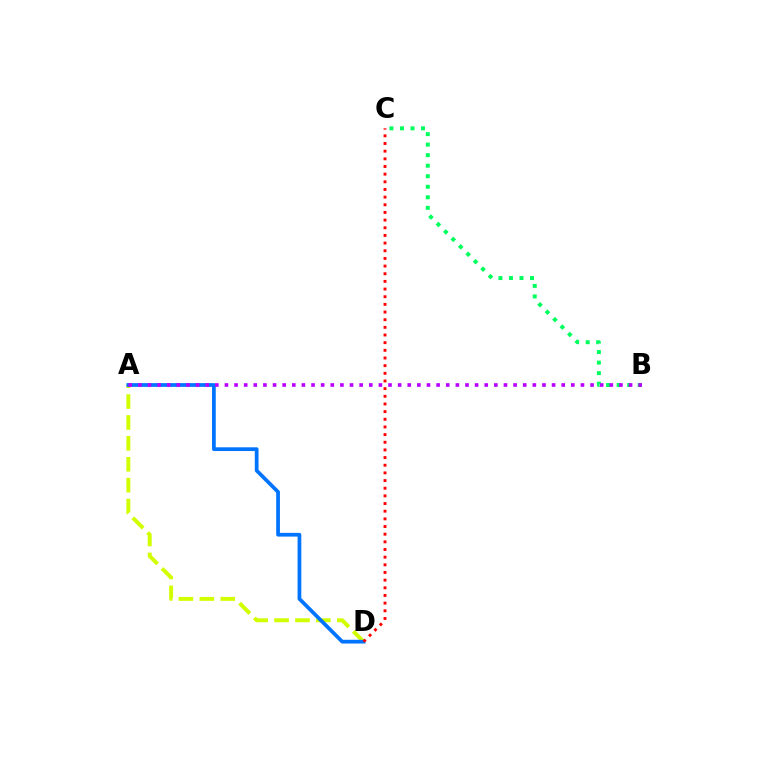{('A', 'D'): [{'color': '#d1ff00', 'line_style': 'dashed', 'thickness': 2.84}, {'color': '#0074ff', 'line_style': 'solid', 'thickness': 2.69}], ('C', 'D'): [{'color': '#ff0000', 'line_style': 'dotted', 'thickness': 2.08}], ('B', 'C'): [{'color': '#00ff5c', 'line_style': 'dotted', 'thickness': 2.86}], ('A', 'B'): [{'color': '#b900ff', 'line_style': 'dotted', 'thickness': 2.61}]}